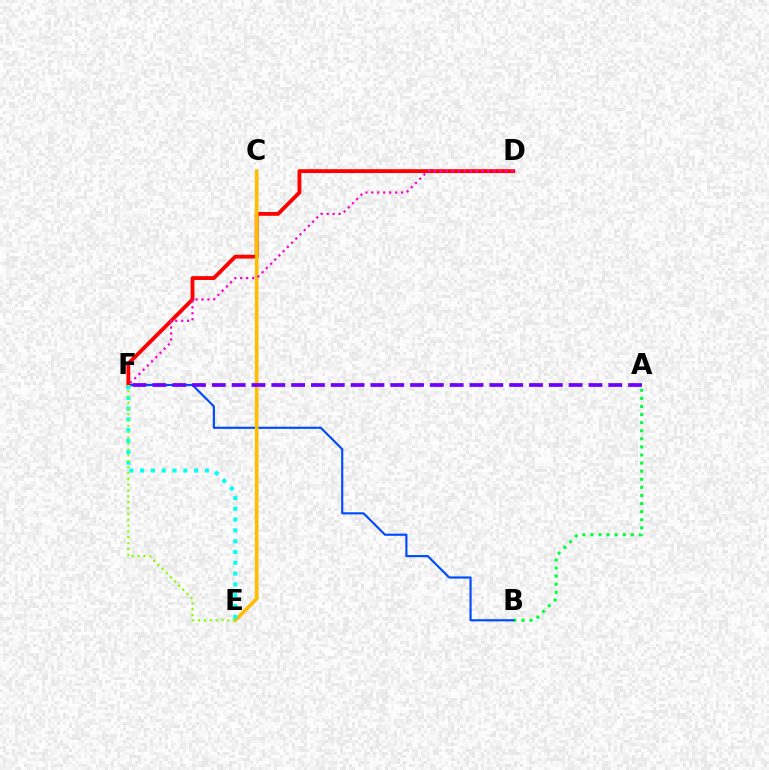{('A', 'B'): [{'color': '#00ff39', 'line_style': 'dotted', 'thickness': 2.2}], ('B', 'F'): [{'color': '#004bff', 'line_style': 'solid', 'thickness': 1.56}], ('D', 'F'): [{'color': '#ff0000', 'line_style': 'solid', 'thickness': 2.76}, {'color': '#ff00cf', 'line_style': 'dotted', 'thickness': 1.62}], ('C', 'E'): [{'color': '#ffbd00', 'line_style': 'solid', 'thickness': 2.6}], ('E', 'F'): [{'color': '#00fff6', 'line_style': 'dotted', 'thickness': 2.94}, {'color': '#84ff00', 'line_style': 'dotted', 'thickness': 1.59}], ('A', 'F'): [{'color': '#7200ff', 'line_style': 'dashed', 'thickness': 2.69}]}